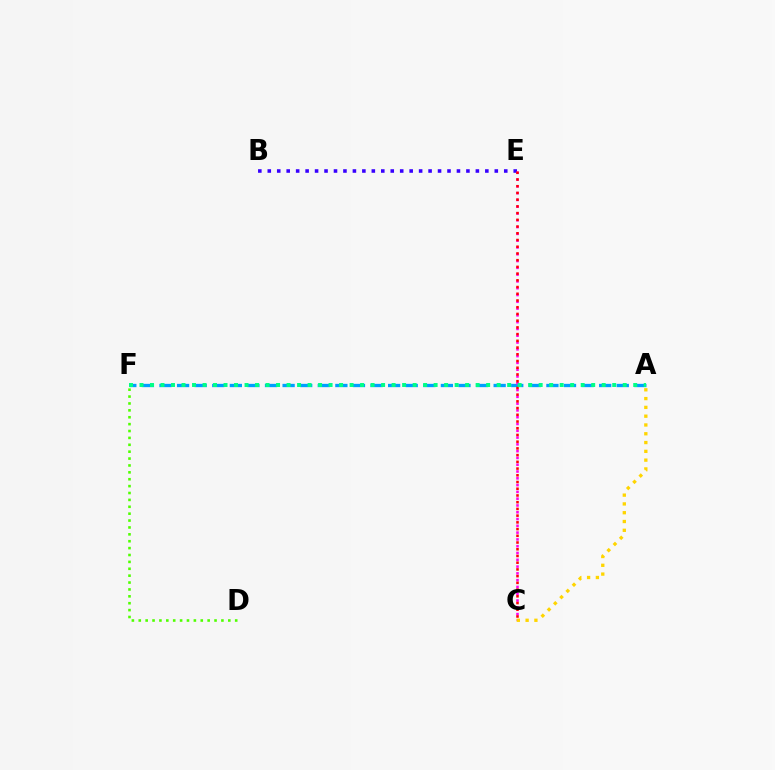{('A', 'F'): [{'color': '#009eff', 'line_style': 'dashed', 'thickness': 2.39}, {'color': '#00ff86', 'line_style': 'dotted', 'thickness': 2.85}], ('B', 'E'): [{'color': '#3700ff', 'line_style': 'dotted', 'thickness': 2.57}], ('C', 'E'): [{'color': '#ff00ed', 'line_style': 'dotted', 'thickness': 1.84}, {'color': '#ff0000', 'line_style': 'dotted', 'thickness': 1.83}], ('D', 'F'): [{'color': '#4fff00', 'line_style': 'dotted', 'thickness': 1.87}], ('A', 'C'): [{'color': '#ffd500', 'line_style': 'dotted', 'thickness': 2.39}]}